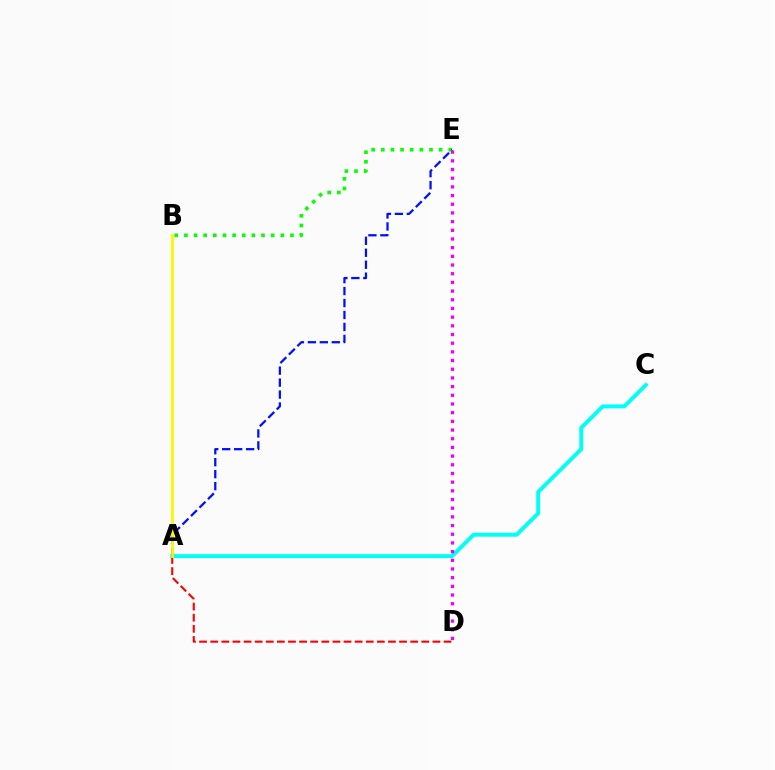{('B', 'E'): [{'color': '#08ff00', 'line_style': 'dotted', 'thickness': 2.62}], ('A', 'C'): [{'color': '#00fff6', 'line_style': 'solid', 'thickness': 2.83}], ('D', 'E'): [{'color': '#ee00ff', 'line_style': 'dotted', 'thickness': 2.36}], ('A', 'E'): [{'color': '#0010ff', 'line_style': 'dashed', 'thickness': 1.63}], ('A', 'D'): [{'color': '#ff0000', 'line_style': 'dashed', 'thickness': 1.51}], ('A', 'B'): [{'color': '#fcf500', 'line_style': 'solid', 'thickness': 2.0}]}